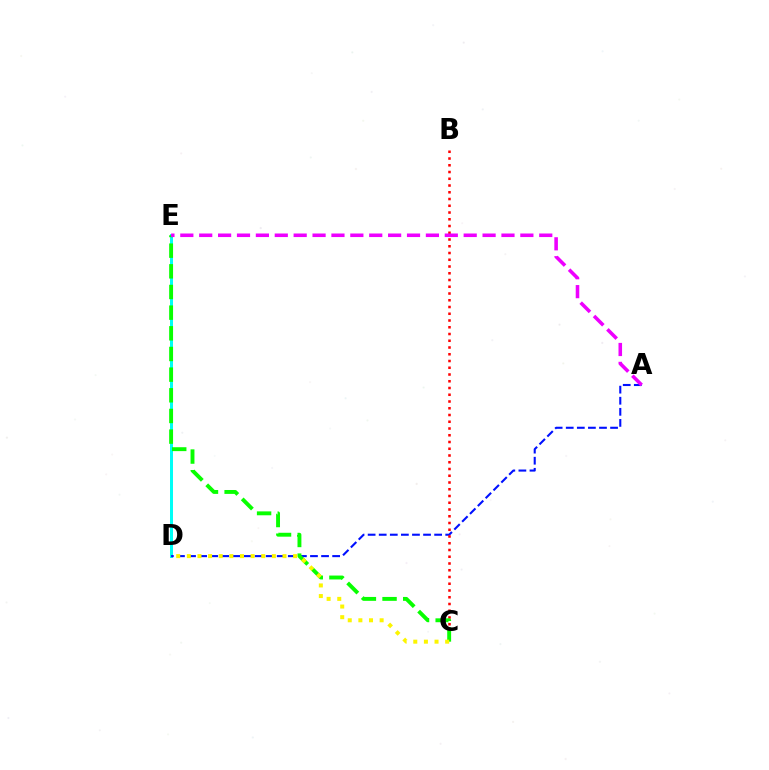{('D', 'E'): [{'color': '#00fff6', 'line_style': 'solid', 'thickness': 2.16}], ('A', 'D'): [{'color': '#0010ff', 'line_style': 'dashed', 'thickness': 1.51}], ('B', 'C'): [{'color': '#ff0000', 'line_style': 'dotted', 'thickness': 1.83}], ('C', 'E'): [{'color': '#08ff00', 'line_style': 'dashed', 'thickness': 2.81}], ('C', 'D'): [{'color': '#fcf500', 'line_style': 'dotted', 'thickness': 2.89}], ('A', 'E'): [{'color': '#ee00ff', 'line_style': 'dashed', 'thickness': 2.57}]}